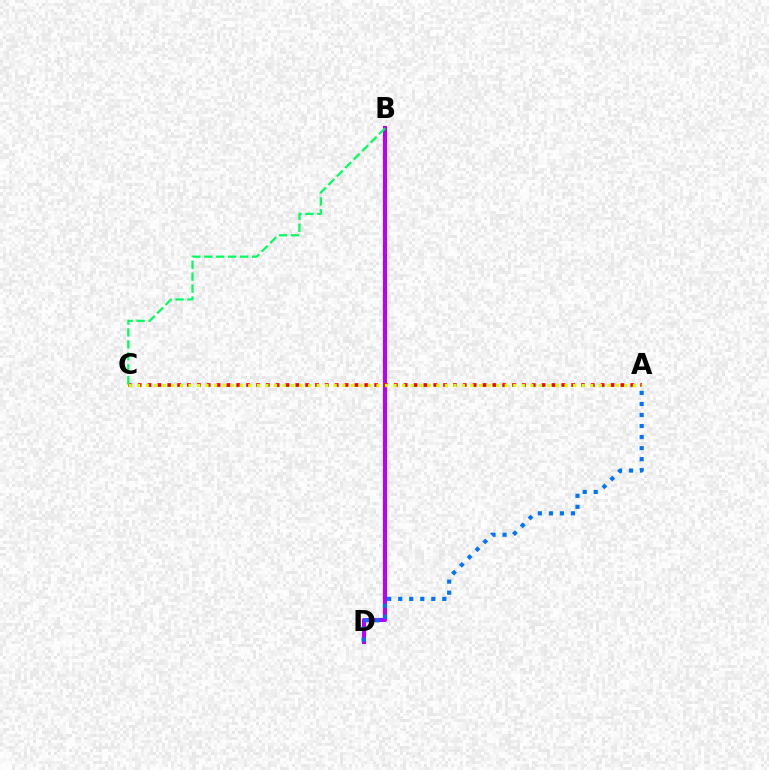{('B', 'D'): [{'color': '#b900ff', 'line_style': 'solid', 'thickness': 2.94}], ('A', 'C'): [{'color': '#ff0000', 'line_style': 'dotted', 'thickness': 2.68}, {'color': '#d1ff00', 'line_style': 'dotted', 'thickness': 2.32}], ('A', 'D'): [{'color': '#0074ff', 'line_style': 'dotted', 'thickness': 3.0}], ('B', 'C'): [{'color': '#00ff5c', 'line_style': 'dashed', 'thickness': 1.62}]}